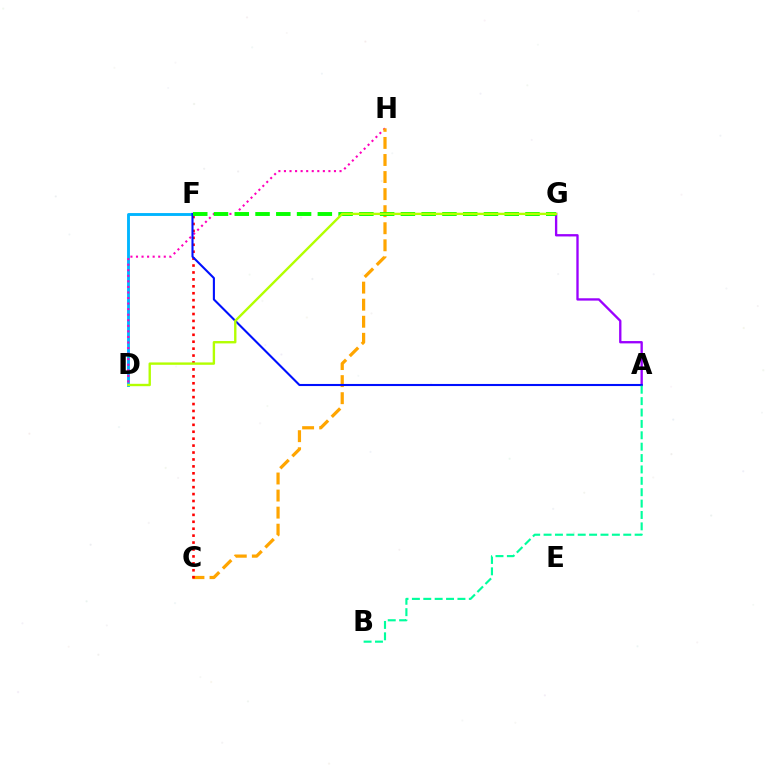{('D', 'F'): [{'color': '#00b5ff', 'line_style': 'solid', 'thickness': 2.07}], ('D', 'H'): [{'color': '#ff00bd', 'line_style': 'dotted', 'thickness': 1.51}], ('A', 'G'): [{'color': '#9b00ff', 'line_style': 'solid', 'thickness': 1.68}], ('C', 'H'): [{'color': '#ffa500', 'line_style': 'dashed', 'thickness': 2.32}], ('C', 'F'): [{'color': '#ff0000', 'line_style': 'dotted', 'thickness': 1.88}], ('A', 'F'): [{'color': '#0010ff', 'line_style': 'solid', 'thickness': 1.51}], ('F', 'G'): [{'color': '#08ff00', 'line_style': 'dashed', 'thickness': 2.82}], ('A', 'B'): [{'color': '#00ff9d', 'line_style': 'dashed', 'thickness': 1.55}], ('D', 'G'): [{'color': '#b3ff00', 'line_style': 'solid', 'thickness': 1.71}]}